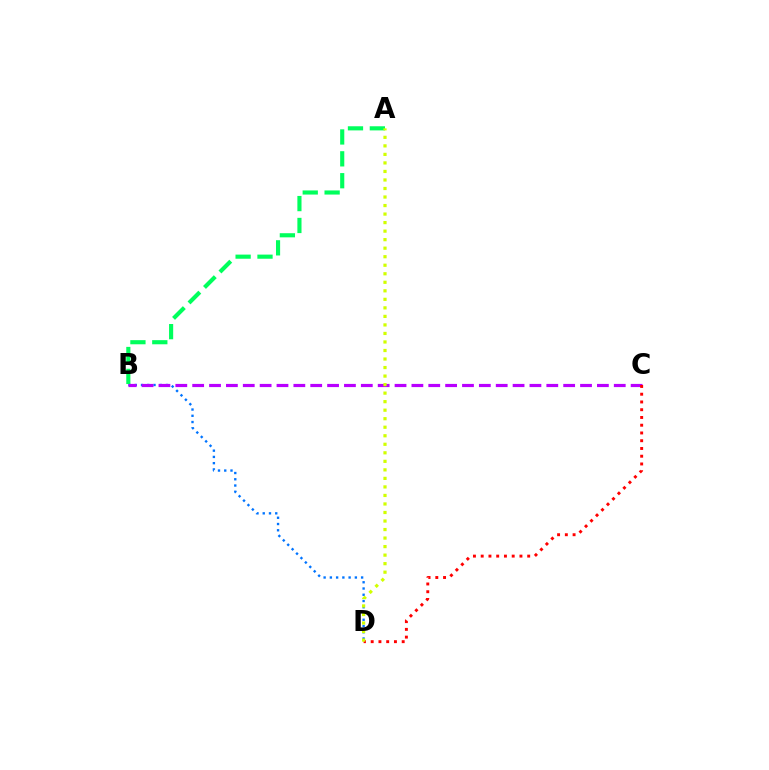{('B', 'D'): [{'color': '#0074ff', 'line_style': 'dotted', 'thickness': 1.7}], ('A', 'B'): [{'color': '#00ff5c', 'line_style': 'dashed', 'thickness': 2.97}], ('B', 'C'): [{'color': '#b900ff', 'line_style': 'dashed', 'thickness': 2.29}], ('C', 'D'): [{'color': '#ff0000', 'line_style': 'dotted', 'thickness': 2.11}], ('A', 'D'): [{'color': '#d1ff00', 'line_style': 'dotted', 'thickness': 2.32}]}